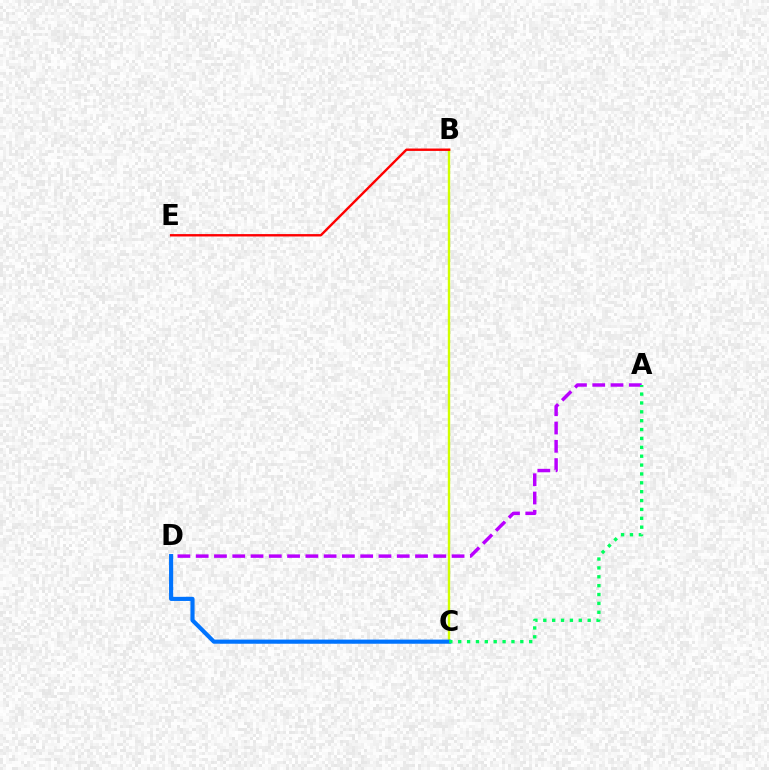{('A', 'D'): [{'color': '#b900ff', 'line_style': 'dashed', 'thickness': 2.48}], ('B', 'C'): [{'color': '#d1ff00', 'line_style': 'solid', 'thickness': 1.71}], ('C', 'D'): [{'color': '#0074ff', 'line_style': 'solid', 'thickness': 2.98}], ('B', 'E'): [{'color': '#ff0000', 'line_style': 'solid', 'thickness': 1.72}], ('A', 'C'): [{'color': '#00ff5c', 'line_style': 'dotted', 'thickness': 2.41}]}